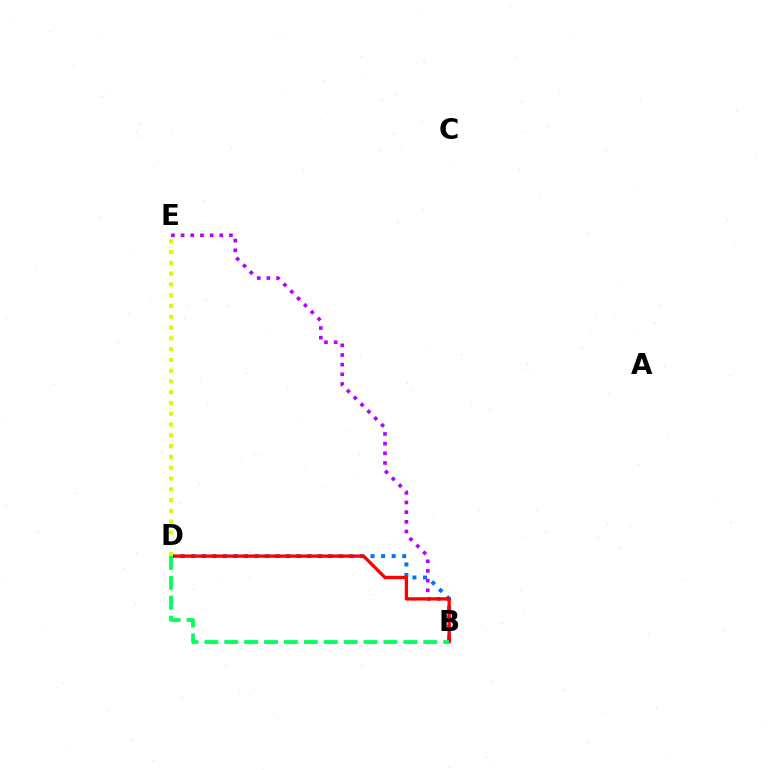{('B', 'E'): [{'color': '#b900ff', 'line_style': 'dotted', 'thickness': 2.63}], ('B', 'D'): [{'color': '#0074ff', 'line_style': 'dotted', 'thickness': 2.87}, {'color': '#ff0000', 'line_style': 'solid', 'thickness': 2.4}, {'color': '#00ff5c', 'line_style': 'dashed', 'thickness': 2.7}], ('D', 'E'): [{'color': '#d1ff00', 'line_style': 'dotted', 'thickness': 2.93}]}